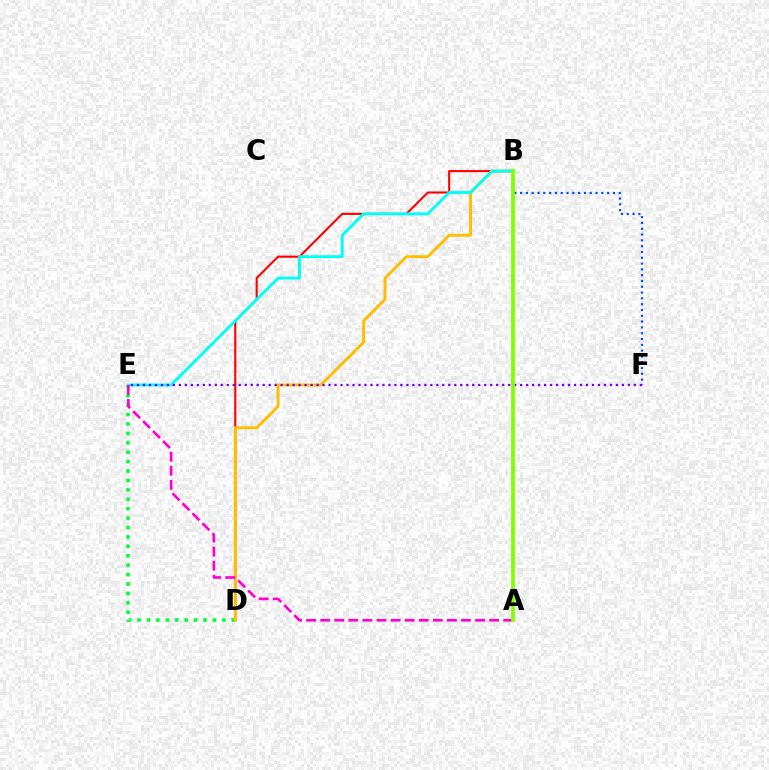{('B', 'F'): [{'color': '#004bff', 'line_style': 'dotted', 'thickness': 1.58}], ('B', 'D'): [{'color': '#ff0000', 'line_style': 'solid', 'thickness': 1.5}, {'color': '#ffbd00', 'line_style': 'solid', 'thickness': 2.07}], ('D', 'E'): [{'color': '#00ff39', 'line_style': 'dotted', 'thickness': 2.56}], ('B', 'E'): [{'color': '#00fff6', 'line_style': 'solid', 'thickness': 2.07}], ('E', 'F'): [{'color': '#7200ff', 'line_style': 'dotted', 'thickness': 1.63}], ('A', 'E'): [{'color': '#ff00cf', 'line_style': 'dashed', 'thickness': 1.91}], ('A', 'B'): [{'color': '#84ff00', 'line_style': 'solid', 'thickness': 2.72}]}